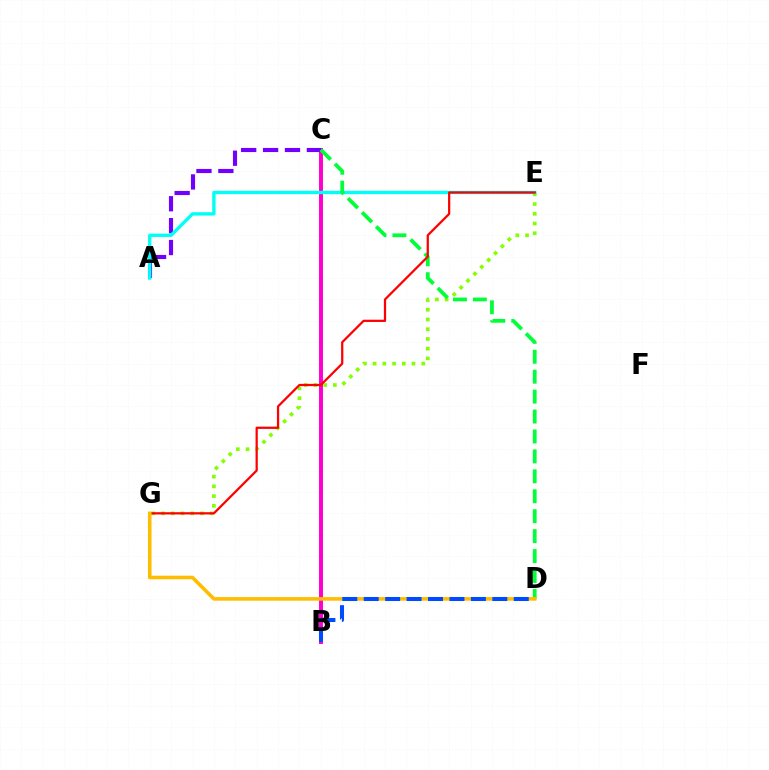{('B', 'C'): [{'color': '#ff00cf', 'line_style': 'solid', 'thickness': 2.85}], ('E', 'G'): [{'color': '#84ff00', 'line_style': 'dotted', 'thickness': 2.64}, {'color': '#ff0000', 'line_style': 'solid', 'thickness': 1.61}], ('A', 'C'): [{'color': '#7200ff', 'line_style': 'dashed', 'thickness': 2.98}], ('A', 'E'): [{'color': '#00fff6', 'line_style': 'solid', 'thickness': 2.41}], ('C', 'D'): [{'color': '#00ff39', 'line_style': 'dashed', 'thickness': 2.71}], ('D', 'G'): [{'color': '#ffbd00', 'line_style': 'solid', 'thickness': 2.59}], ('B', 'D'): [{'color': '#004bff', 'line_style': 'dashed', 'thickness': 2.91}]}